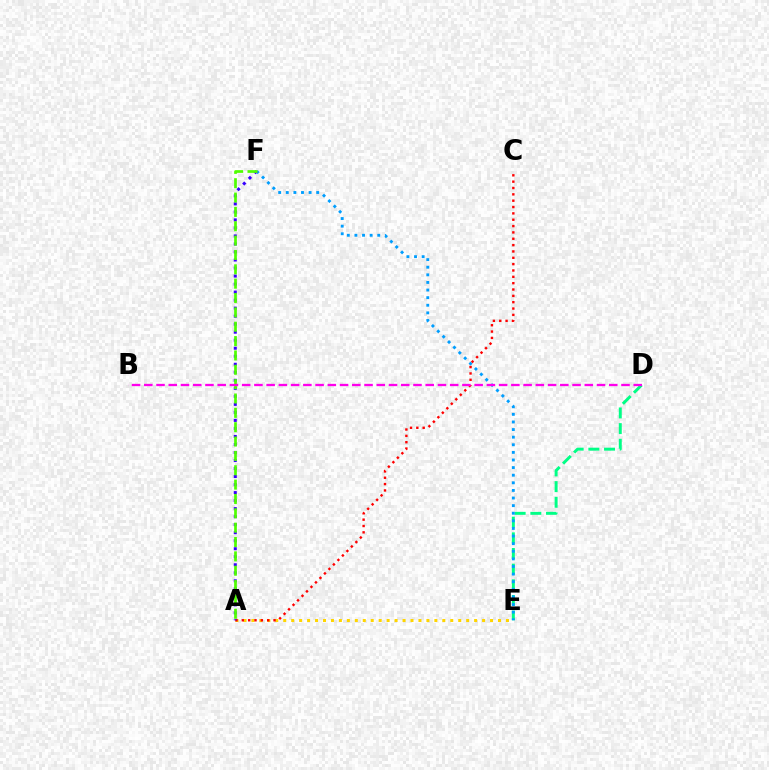{('D', 'E'): [{'color': '#00ff86', 'line_style': 'dashed', 'thickness': 2.13}], ('A', 'E'): [{'color': '#ffd500', 'line_style': 'dotted', 'thickness': 2.16}], ('E', 'F'): [{'color': '#009eff', 'line_style': 'dotted', 'thickness': 2.07}], ('A', 'C'): [{'color': '#ff0000', 'line_style': 'dotted', 'thickness': 1.72}], ('A', 'F'): [{'color': '#3700ff', 'line_style': 'dotted', 'thickness': 2.18}, {'color': '#4fff00', 'line_style': 'dashed', 'thickness': 1.95}], ('B', 'D'): [{'color': '#ff00ed', 'line_style': 'dashed', 'thickness': 1.66}]}